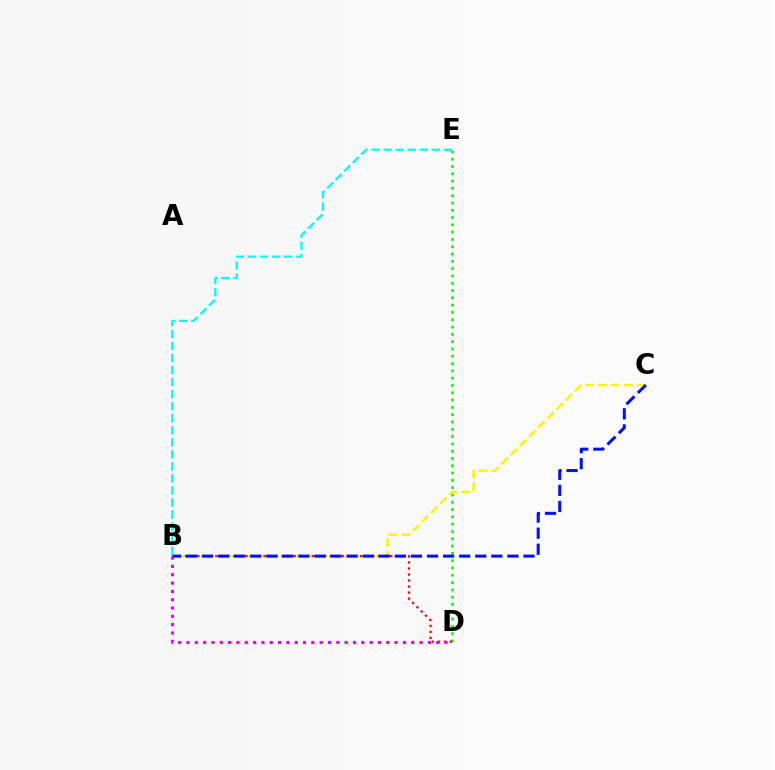{('D', 'E'): [{'color': '#08ff00', 'line_style': 'dotted', 'thickness': 1.98}], ('B', 'C'): [{'color': '#fcf500', 'line_style': 'dashed', 'thickness': 1.75}, {'color': '#0010ff', 'line_style': 'dashed', 'thickness': 2.18}], ('B', 'D'): [{'color': '#ff0000', 'line_style': 'dotted', 'thickness': 1.64}, {'color': '#ee00ff', 'line_style': 'dotted', 'thickness': 2.26}], ('B', 'E'): [{'color': '#00fff6', 'line_style': 'dashed', 'thickness': 1.64}]}